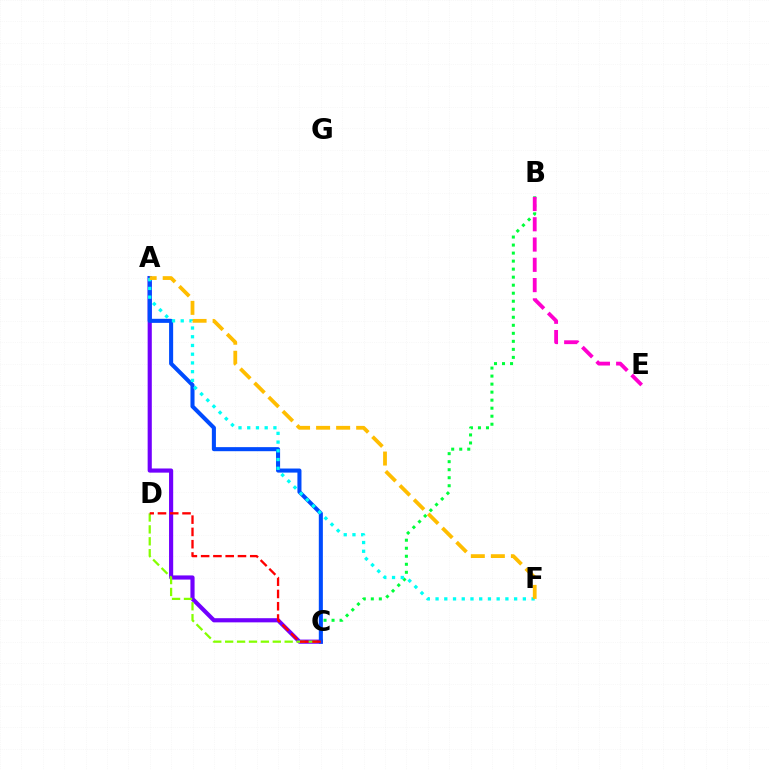{('B', 'C'): [{'color': '#00ff39', 'line_style': 'dotted', 'thickness': 2.18}], ('A', 'C'): [{'color': '#7200ff', 'line_style': 'solid', 'thickness': 2.99}, {'color': '#004bff', 'line_style': 'solid', 'thickness': 2.93}], ('C', 'D'): [{'color': '#84ff00', 'line_style': 'dashed', 'thickness': 1.62}, {'color': '#ff0000', 'line_style': 'dashed', 'thickness': 1.67}], ('A', 'F'): [{'color': '#00fff6', 'line_style': 'dotted', 'thickness': 2.37}, {'color': '#ffbd00', 'line_style': 'dashed', 'thickness': 2.72}], ('B', 'E'): [{'color': '#ff00cf', 'line_style': 'dashed', 'thickness': 2.75}]}